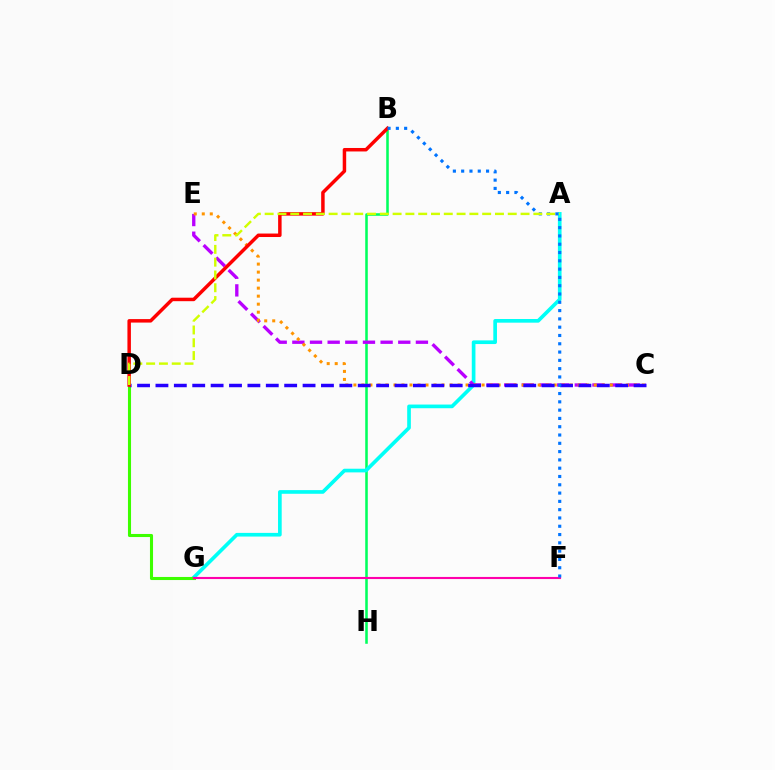{('B', 'H'): [{'color': '#00ff5c', 'line_style': 'solid', 'thickness': 1.84}], ('A', 'G'): [{'color': '#00fff6', 'line_style': 'solid', 'thickness': 2.64}], ('D', 'G'): [{'color': '#3dff00', 'line_style': 'solid', 'thickness': 2.22}], ('C', 'E'): [{'color': '#b900ff', 'line_style': 'dashed', 'thickness': 2.4}, {'color': '#ff9400', 'line_style': 'dotted', 'thickness': 2.18}], ('C', 'D'): [{'color': '#2500ff', 'line_style': 'dashed', 'thickness': 2.5}], ('B', 'D'): [{'color': '#ff0000', 'line_style': 'solid', 'thickness': 2.51}], ('F', 'G'): [{'color': '#ff00ac', 'line_style': 'solid', 'thickness': 1.52}], ('B', 'F'): [{'color': '#0074ff', 'line_style': 'dotted', 'thickness': 2.25}], ('A', 'D'): [{'color': '#d1ff00', 'line_style': 'dashed', 'thickness': 1.74}]}